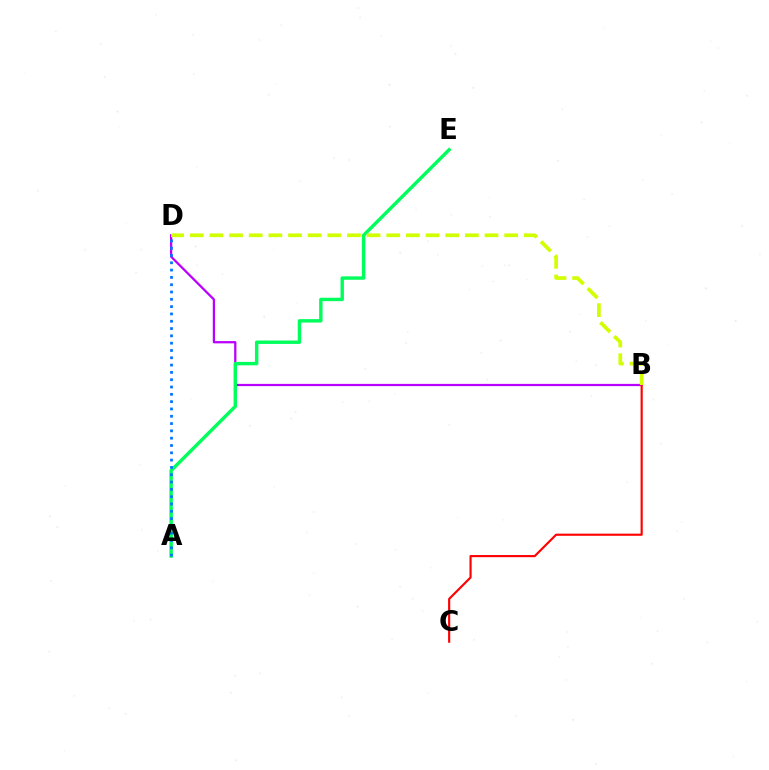{('B', 'D'): [{'color': '#b900ff', 'line_style': 'solid', 'thickness': 1.62}, {'color': '#d1ff00', 'line_style': 'dashed', 'thickness': 2.67}], ('A', 'E'): [{'color': '#00ff5c', 'line_style': 'solid', 'thickness': 2.46}], ('B', 'C'): [{'color': '#ff0000', 'line_style': 'solid', 'thickness': 1.54}], ('A', 'D'): [{'color': '#0074ff', 'line_style': 'dotted', 'thickness': 1.99}]}